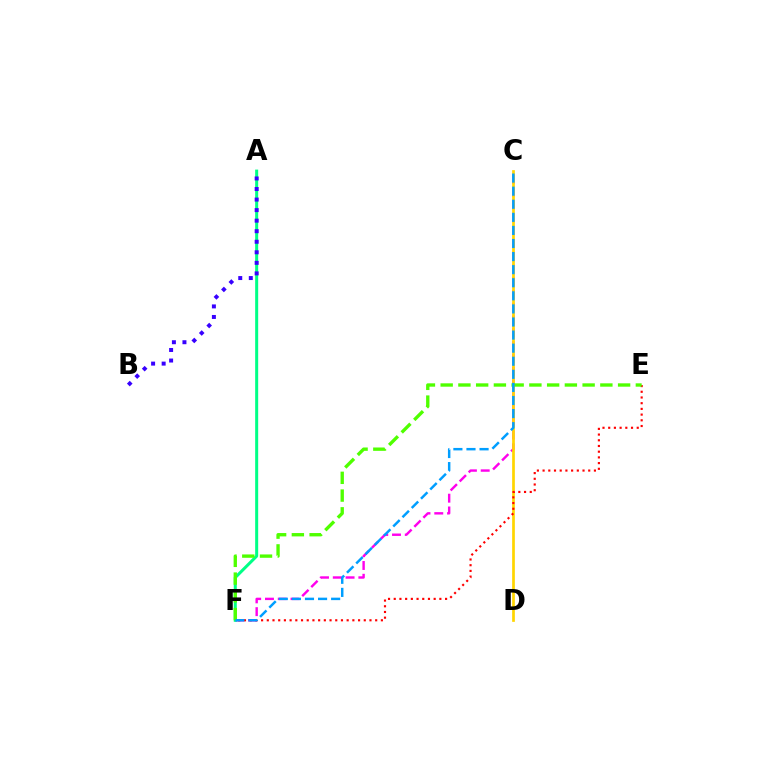{('C', 'F'): [{'color': '#ff00ed', 'line_style': 'dashed', 'thickness': 1.74}, {'color': '#009eff', 'line_style': 'dashed', 'thickness': 1.78}], ('A', 'F'): [{'color': '#00ff86', 'line_style': 'solid', 'thickness': 2.17}], ('A', 'B'): [{'color': '#3700ff', 'line_style': 'dotted', 'thickness': 2.87}], ('C', 'D'): [{'color': '#ffd500', 'line_style': 'solid', 'thickness': 1.95}], ('E', 'F'): [{'color': '#ff0000', 'line_style': 'dotted', 'thickness': 1.55}, {'color': '#4fff00', 'line_style': 'dashed', 'thickness': 2.41}]}